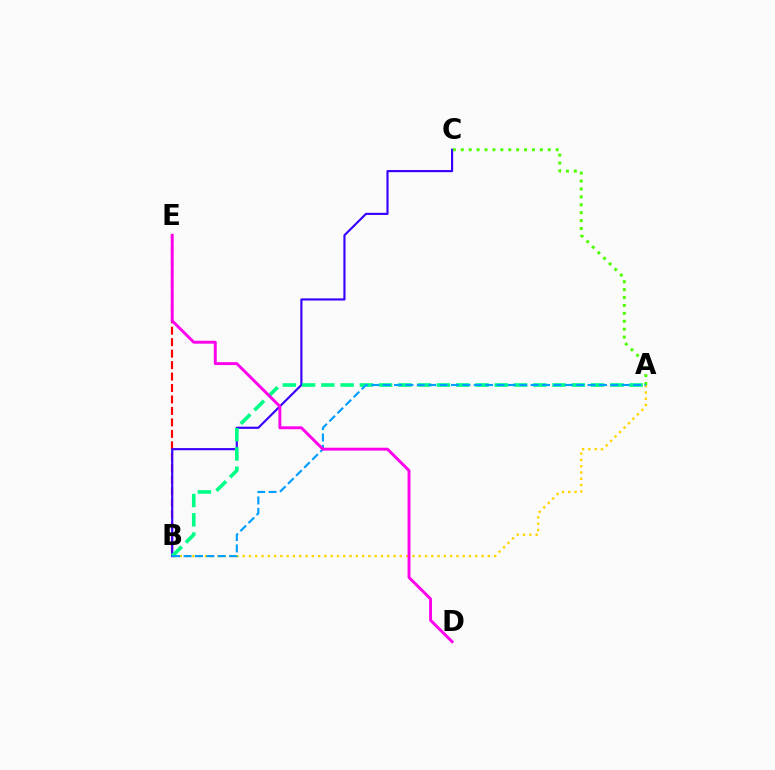{('B', 'E'): [{'color': '#ff0000', 'line_style': 'dashed', 'thickness': 1.56}], ('B', 'C'): [{'color': '#3700ff', 'line_style': 'solid', 'thickness': 1.55}], ('A', 'C'): [{'color': '#4fff00', 'line_style': 'dotted', 'thickness': 2.15}], ('A', 'B'): [{'color': '#ffd500', 'line_style': 'dotted', 'thickness': 1.71}, {'color': '#00ff86', 'line_style': 'dashed', 'thickness': 2.62}, {'color': '#009eff', 'line_style': 'dashed', 'thickness': 1.55}], ('D', 'E'): [{'color': '#ff00ed', 'line_style': 'solid', 'thickness': 2.1}]}